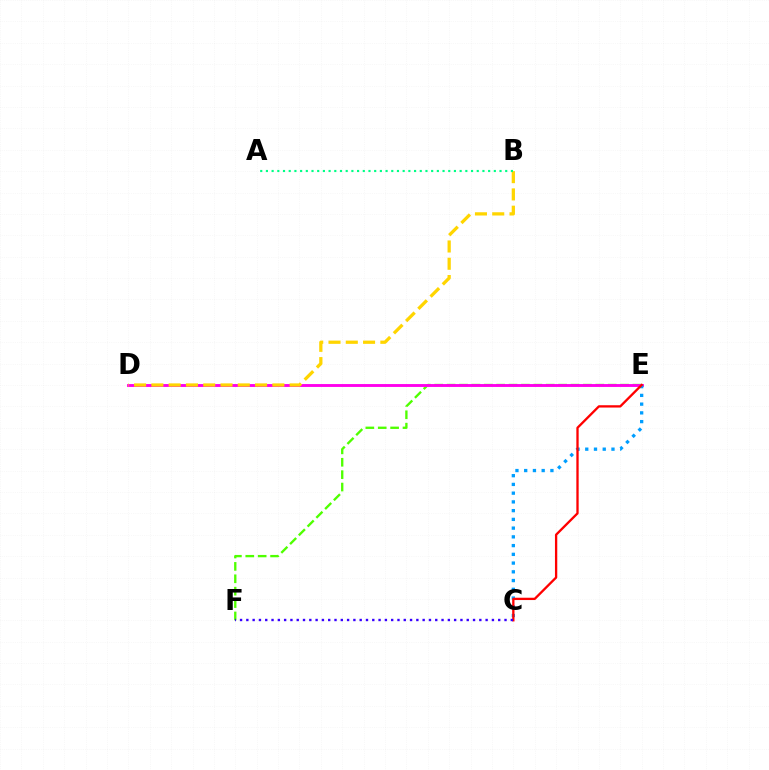{('E', 'F'): [{'color': '#4fff00', 'line_style': 'dashed', 'thickness': 1.68}], ('D', 'E'): [{'color': '#ff00ed', 'line_style': 'solid', 'thickness': 2.08}], ('C', 'E'): [{'color': '#009eff', 'line_style': 'dotted', 'thickness': 2.37}, {'color': '#ff0000', 'line_style': 'solid', 'thickness': 1.67}], ('B', 'D'): [{'color': '#ffd500', 'line_style': 'dashed', 'thickness': 2.35}], ('A', 'B'): [{'color': '#00ff86', 'line_style': 'dotted', 'thickness': 1.55}], ('C', 'F'): [{'color': '#3700ff', 'line_style': 'dotted', 'thickness': 1.71}]}